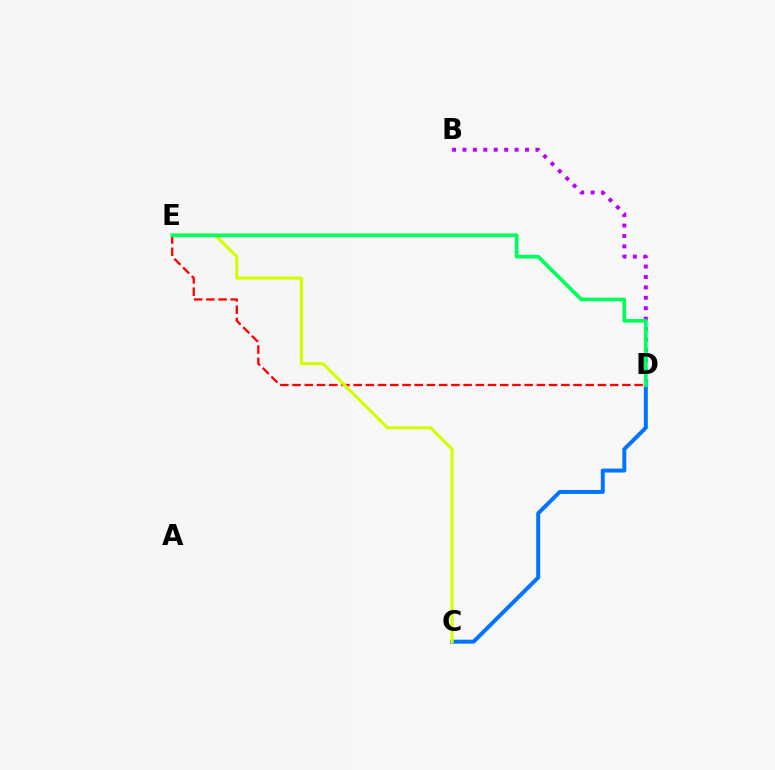{('D', 'E'): [{'color': '#ff0000', 'line_style': 'dashed', 'thickness': 1.66}, {'color': '#00ff5c', 'line_style': 'solid', 'thickness': 2.67}], ('C', 'D'): [{'color': '#0074ff', 'line_style': 'solid', 'thickness': 2.85}], ('B', 'D'): [{'color': '#b900ff', 'line_style': 'dotted', 'thickness': 2.83}], ('C', 'E'): [{'color': '#d1ff00', 'line_style': 'solid', 'thickness': 2.23}]}